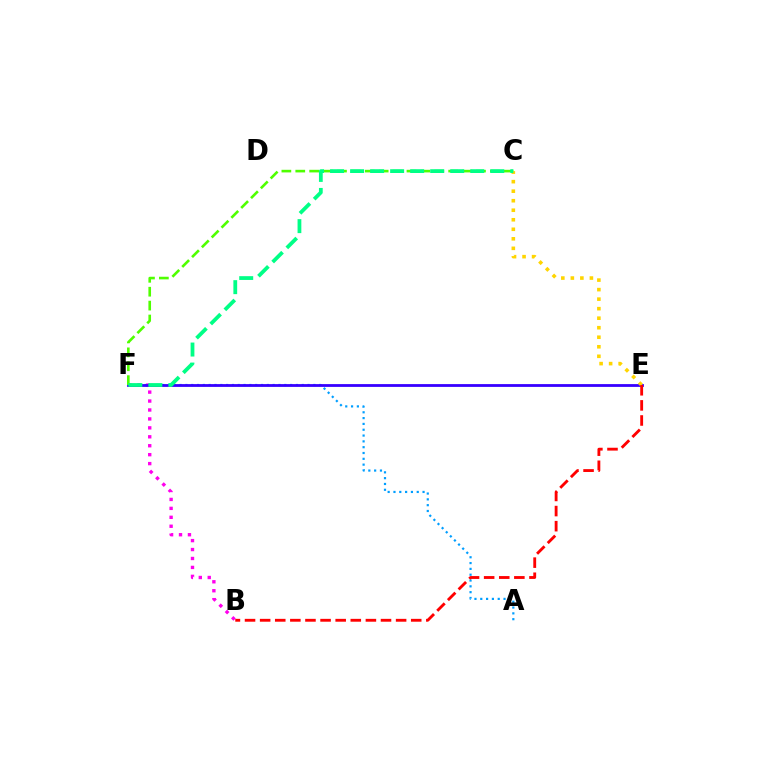{('A', 'F'): [{'color': '#009eff', 'line_style': 'dotted', 'thickness': 1.58}], ('B', 'F'): [{'color': '#ff00ed', 'line_style': 'dotted', 'thickness': 2.43}], ('E', 'F'): [{'color': '#3700ff', 'line_style': 'solid', 'thickness': 2.01}], ('C', 'F'): [{'color': '#4fff00', 'line_style': 'dashed', 'thickness': 1.89}, {'color': '#00ff86', 'line_style': 'dashed', 'thickness': 2.72}], ('C', 'E'): [{'color': '#ffd500', 'line_style': 'dotted', 'thickness': 2.59}], ('B', 'E'): [{'color': '#ff0000', 'line_style': 'dashed', 'thickness': 2.05}]}